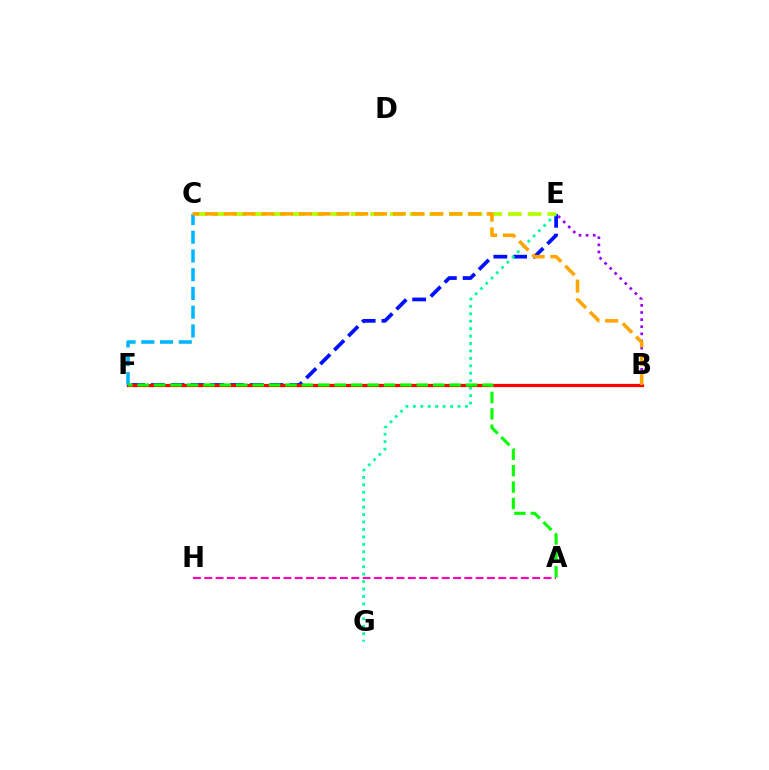{('E', 'F'): [{'color': '#0010ff', 'line_style': 'dashed', 'thickness': 2.69}], ('B', 'F'): [{'color': '#ff0000', 'line_style': 'solid', 'thickness': 2.32}], ('E', 'G'): [{'color': '#00ff9d', 'line_style': 'dotted', 'thickness': 2.02}], ('C', 'E'): [{'color': '#b3ff00', 'line_style': 'dashed', 'thickness': 2.67}], ('C', 'F'): [{'color': '#00b5ff', 'line_style': 'dashed', 'thickness': 2.55}], ('A', 'H'): [{'color': '#ff00bd', 'line_style': 'dashed', 'thickness': 1.54}], ('B', 'E'): [{'color': '#9b00ff', 'line_style': 'dotted', 'thickness': 1.93}], ('B', 'C'): [{'color': '#ffa500', 'line_style': 'dashed', 'thickness': 2.55}], ('A', 'F'): [{'color': '#08ff00', 'line_style': 'dashed', 'thickness': 2.23}]}